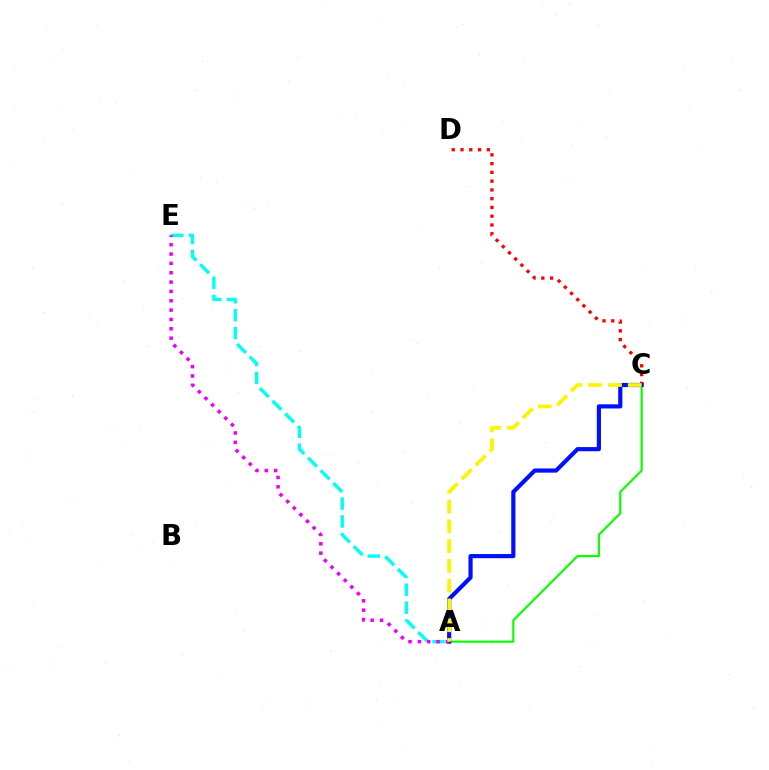{('A', 'E'): [{'color': '#00fff6', 'line_style': 'dashed', 'thickness': 2.43}, {'color': '#ee00ff', 'line_style': 'dotted', 'thickness': 2.54}], ('C', 'D'): [{'color': '#ff0000', 'line_style': 'dotted', 'thickness': 2.38}], ('A', 'C'): [{'color': '#08ff00', 'line_style': 'solid', 'thickness': 1.56}, {'color': '#0010ff', 'line_style': 'solid', 'thickness': 2.99}, {'color': '#fcf500', 'line_style': 'dashed', 'thickness': 2.69}]}